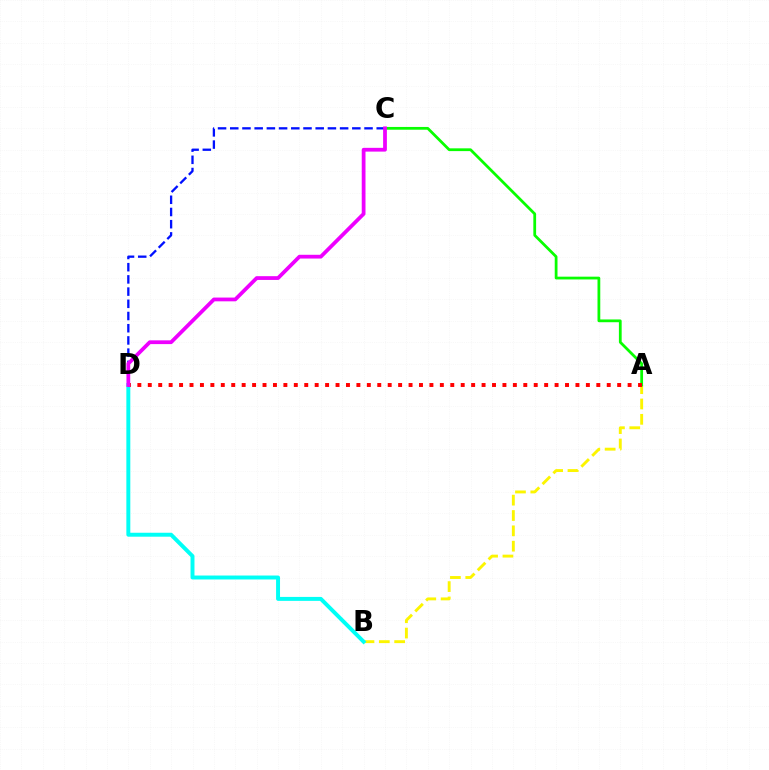{('A', 'B'): [{'color': '#fcf500', 'line_style': 'dashed', 'thickness': 2.08}], ('B', 'D'): [{'color': '#00fff6', 'line_style': 'solid', 'thickness': 2.84}], ('A', 'C'): [{'color': '#08ff00', 'line_style': 'solid', 'thickness': 1.99}], ('A', 'D'): [{'color': '#ff0000', 'line_style': 'dotted', 'thickness': 2.83}], ('C', 'D'): [{'color': '#0010ff', 'line_style': 'dashed', 'thickness': 1.66}, {'color': '#ee00ff', 'line_style': 'solid', 'thickness': 2.71}]}